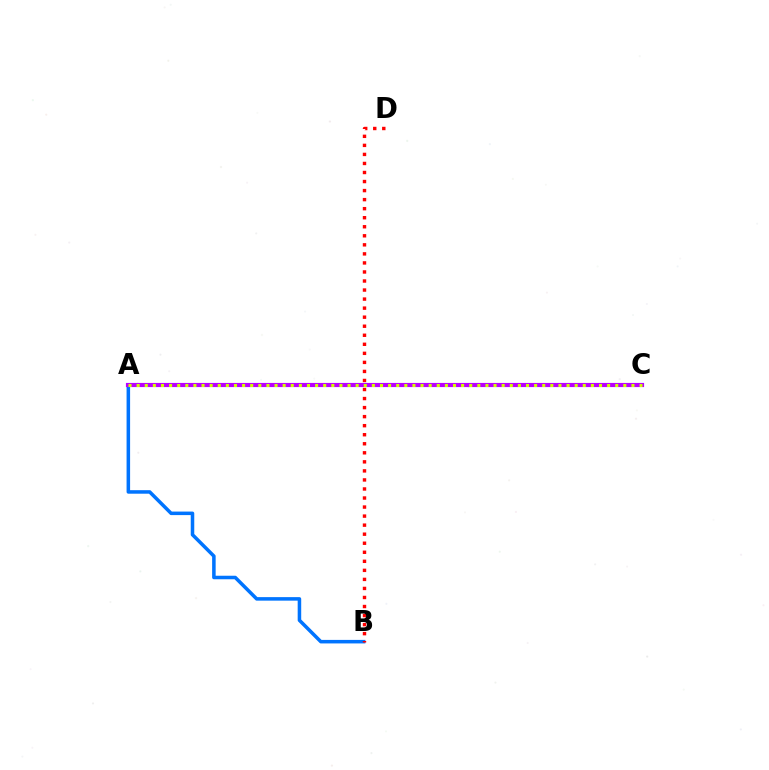{('A', 'B'): [{'color': '#0074ff', 'line_style': 'solid', 'thickness': 2.54}], ('B', 'D'): [{'color': '#ff0000', 'line_style': 'dotted', 'thickness': 2.46}], ('A', 'C'): [{'color': '#00ff5c', 'line_style': 'solid', 'thickness': 1.92}, {'color': '#b900ff', 'line_style': 'solid', 'thickness': 2.99}, {'color': '#d1ff00', 'line_style': 'dotted', 'thickness': 2.2}]}